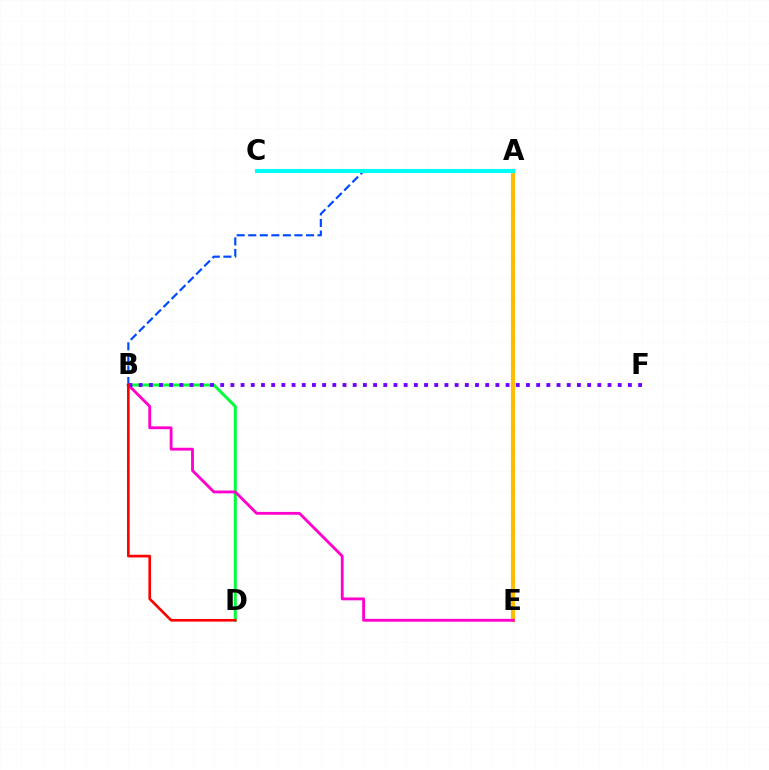{('A', 'B'): [{'color': '#004bff', 'line_style': 'dashed', 'thickness': 1.57}], ('B', 'D'): [{'color': '#00ff39', 'line_style': 'solid', 'thickness': 2.14}, {'color': '#ff0000', 'line_style': 'solid', 'thickness': 1.91}], ('A', 'E'): [{'color': '#ffbd00', 'line_style': 'solid', 'thickness': 2.98}], ('B', 'E'): [{'color': '#ff00cf', 'line_style': 'solid', 'thickness': 2.05}], ('B', 'F'): [{'color': '#7200ff', 'line_style': 'dotted', 'thickness': 2.77}], ('A', 'C'): [{'color': '#84ff00', 'line_style': 'dashed', 'thickness': 2.74}, {'color': '#00fff6', 'line_style': 'solid', 'thickness': 2.95}]}